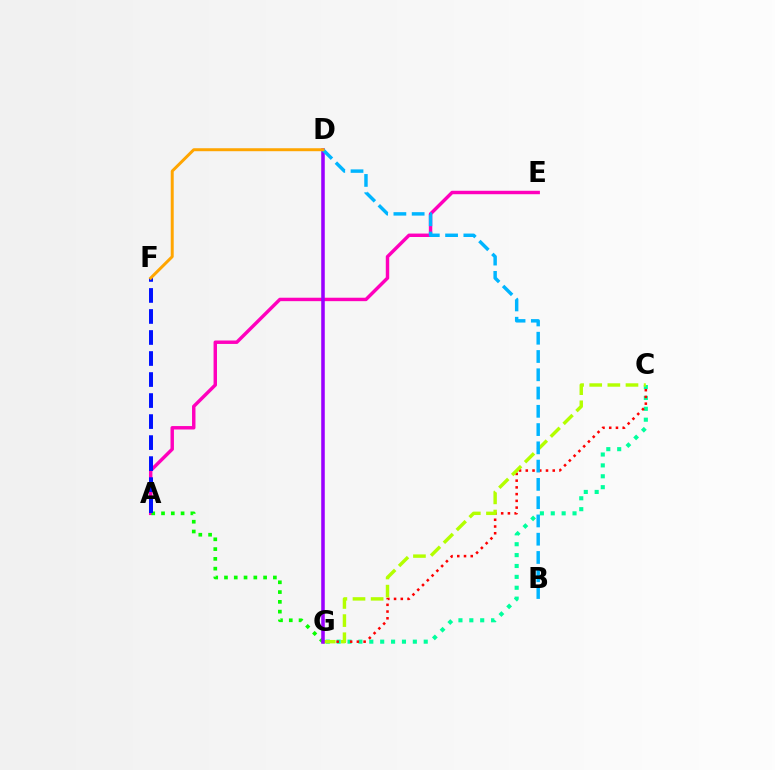{('A', 'E'): [{'color': '#ff00bd', 'line_style': 'solid', 'thickness': 2.47}], ('C', 'G'): [{'color': '#00ff9d', 'line_style': 'dotted', 'thickness': 2.96}, {'color': '#ff0000', 'line_style': 'dotted', 'thickness': 1.83}, {'color': '#b3ff00', 'line_style': 'dashed', 'thickness': 2.46}], ('A', 'G'): [{'color': '#08ff00', 'line_style': 'dotted', 'thickness': 2.66}], ('A', 'F'): [{'color': '#0010ff', 'line_style': 'dashed', 'thickness': 2.86}], ('D', 'G'): [{'color': '#9b00ff', 'line_style': 'solid', 'thickness': 2.55}], ('B', 'D'): [{'color': '#00b5ff', 'line_style': 'dashed', 'thickness': 2.48}], ('D', 'F'): [{'color': '#ffa500', 'line_style': 'solid', 'thickness': 2.14}]}